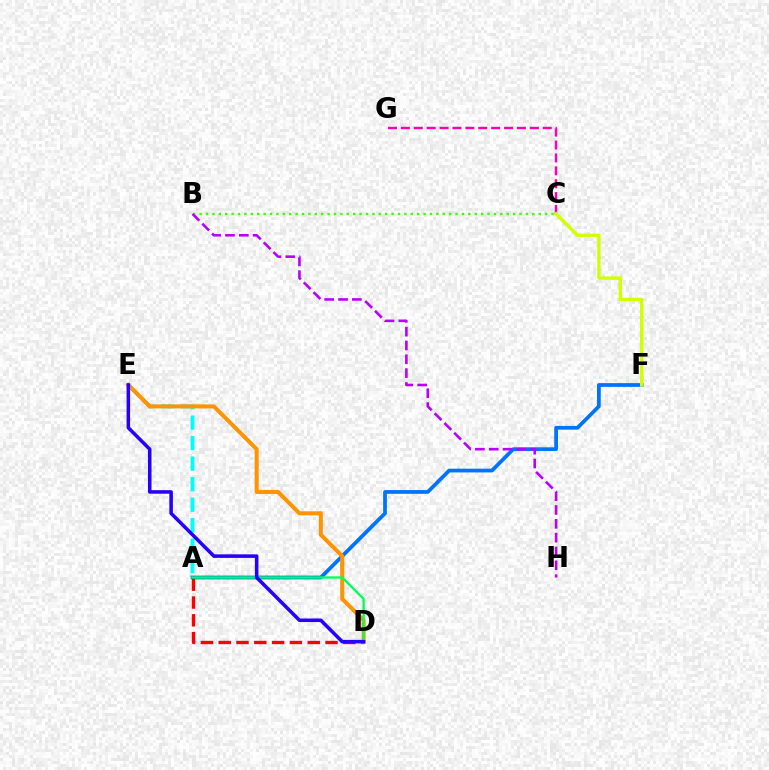{('A', 'F'): [{'color': '#0074ff', 'line_style': 'solid', 'thickness': 2.7}], ('A', 'E'): [{'color': '#00fff6', 'line_style': 'dashed', 'thickness': 2.79}], ('A', 'D'): [{'color': '#ff0000', 'line_style': 'dashed', 'thickness': 2.42}, {'color': '#00ff5c', 'line_style': 'solid', 'thickness': 1.66}], ('C', 'G'): [{'color': '#ff00ac', 'line_style': 'dashed', 'thickness': 1.75}], ('D', 'E'): [{'color': '#ff9400', 'line_style': 'solid', 'thickness': 2.91}, {'color': '#2500ff', 'line_style': 'solid', 'thickness': 2.55}], ('B', 'C'): [{'color': '#3dff00', 'line_style': 'dotted', 'thickness': 1.74}], ('B', 'H'): [{'color': '#b900ff', 'line_style': 'dashed', 'thickness': 1.88}], ('C', 'F'): [{'color': '#d1ff00', 'line_style': 'solid', 'thickness': 2.42}]}